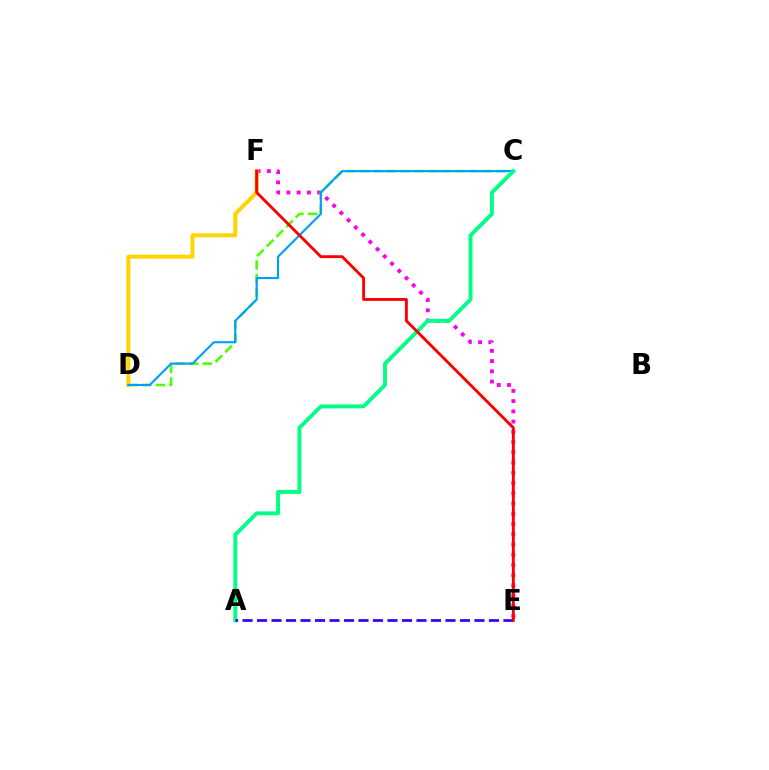{('E', 'F'): [{'color': '#ff00ed', 'line_style': 'dotted', 'thickness': 2.78}, {'color': '#ff0000', 'line_style': 'solid', 'thickness': 2.07}], ('C', 'D'): [{'color': '#4fff00', 'line_style': 'dashed', 'thickness': 1.86}, {'color': '#009eff', 'line_style': 'solid', 'thickness': 1.52}], ('D', 'F'): [{'color': '#ffd500', 'line_style': 'solid', 'thickness': 2.88}], ('A', 'C'): [{'color': '#00ff86', 'line_style': 'solid', 'thickness': 2.8}], ('A', 'E'): [{'color': '#3700ff', 'line_style': 'dashed', 'thickness': 1.97}]}